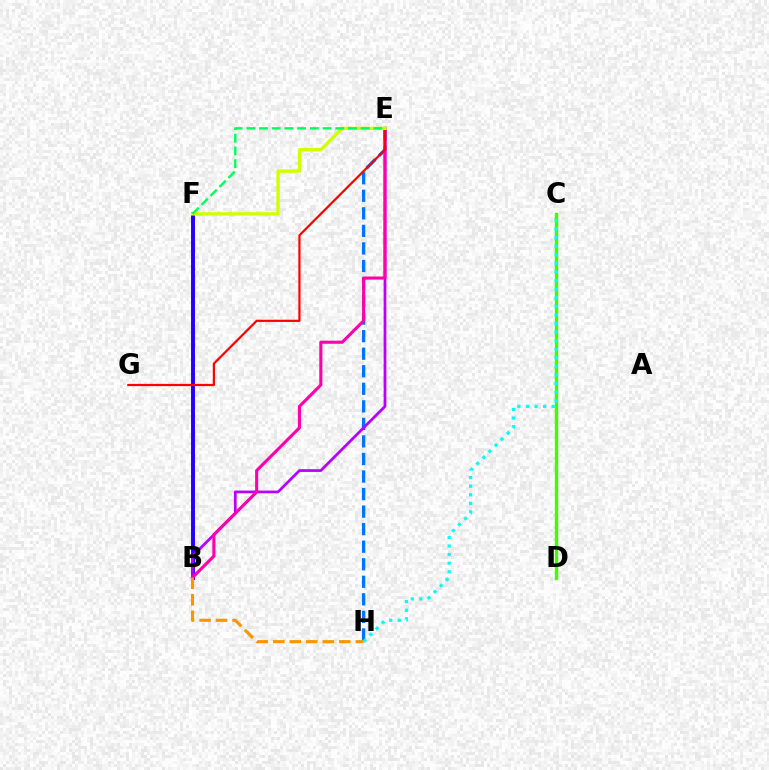{('E', 'H'): [{'color': '#0074ff', 'line_style': 'dashed', 'thickness': 2.38}], ('B', 'F'): [{'color': '#2500ff', 'line_style': 'solid', 'thickness': 2.82}], ('B', 'E'): [{'color': '#b900ff', 'line_style': 'solid', 'thickness': 1.98}, {'color': '#ff00ac', 'line_style': 'solid', 'thickness': 2.23}], ('C', 'D'): [{'color': '#3dff00', 'line_style': 'solid', 'thickness': 2.44}], ('E', 'G'): [{'color': '#ff0000', 'line_style': 'solid', 'thickness': 1.59}], ('C', 'H'): [{'color': '#00fff6', 'line_style': 'dotted', 'thickness': 2.33}], ('E', 'F'): [{'color': '#d1ff00', 'line_style': 'solid', 'thickness': 2.43}, {'color': '#00ff5c', 'line_style': 'dashed', 'thickness': 1.73}], ('B', 'H'): [{'color': '#ff9400', 'line_style': 'dashed', 'thickness': 2.24}]}